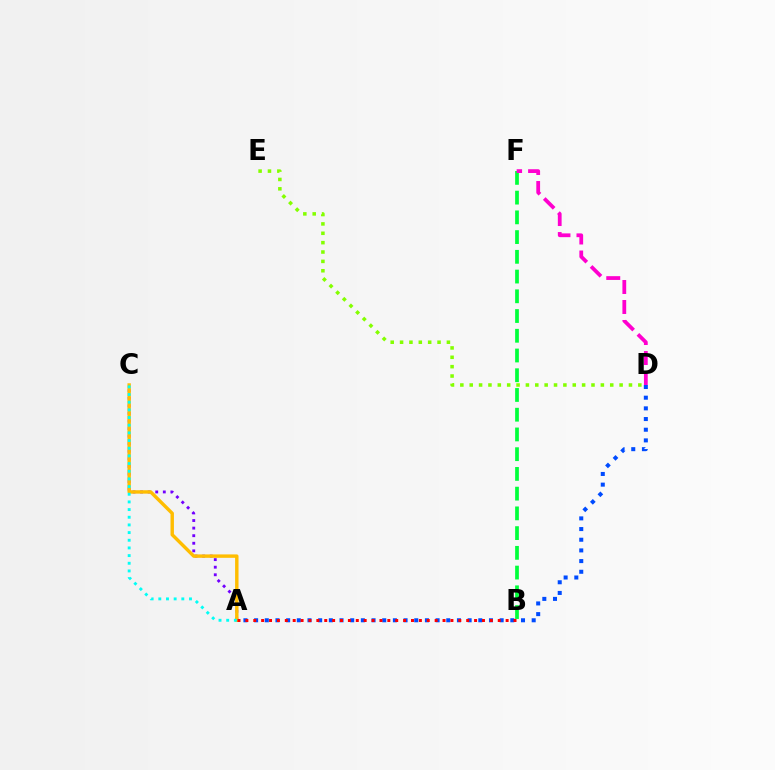{('B', 'F'): [{'color': '#00ff39', 'line_style': 'dashed', 'thickness': 2.68}], ('A', 'C'): [{'color': '#7200ff', 'line_style': 'dotted', 'thickness': 2.06}, {'color': '#ffbd00', 'line_style': 'solid', 'thickness': 2.46}, {'color': '#00fff6', 'line_style': 'dotted', 'thickness': 2.08}], ('A', 'D'): [{'color': '#004bff', 'line_style': 'dotted', 'thickness': 2.9}], ('D', 'E'): [{'color': '#84ff00', 'line_style': 'dotted', 'thickness': 2.55}], ('D', 'F'): [{'color': '#ff00cf', 'line_style': 'dashed', 'thickness': 2.72}], ('A', 'B'): [{'color': '#ff0000', 'line_style': 'dotted', 'thickness': 2.14}]}